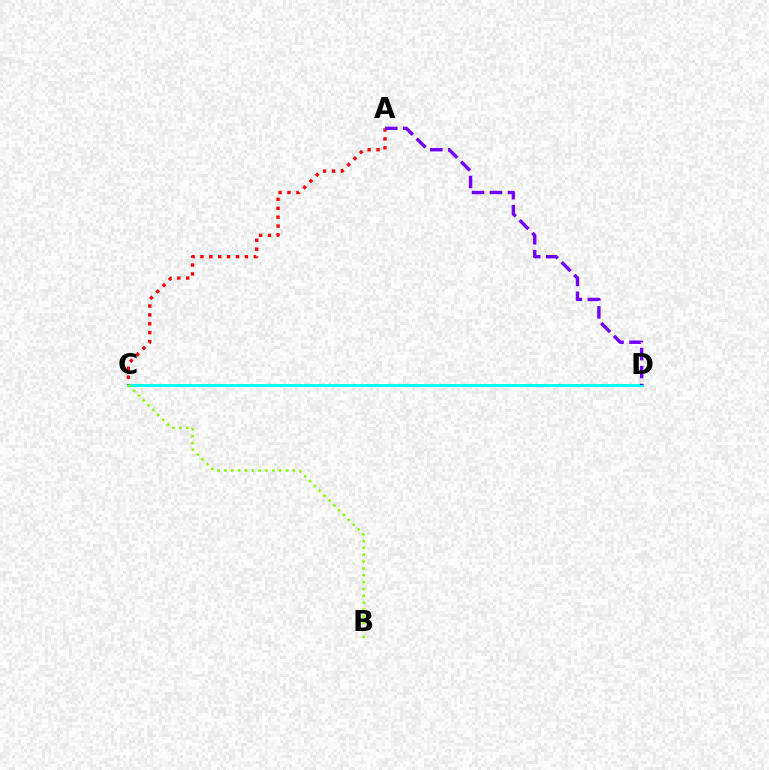{('C', 'D'): [{'color': '#00fff6', 'line_style': 'solid', 'thickness': 2.12}], ('A', 'C'): [{'color': '#ff0000', 'line_style': 'dotted', 'thickness': 2.42}], ('B', 'C'): [{'color': '#84ff00', 'line_style': 'dotted', 'thickness': 1.86}], ('A', 'D'): [{'color': '#7200ff', 'line_style': 'dashed', 'thickness': 2.44}]}